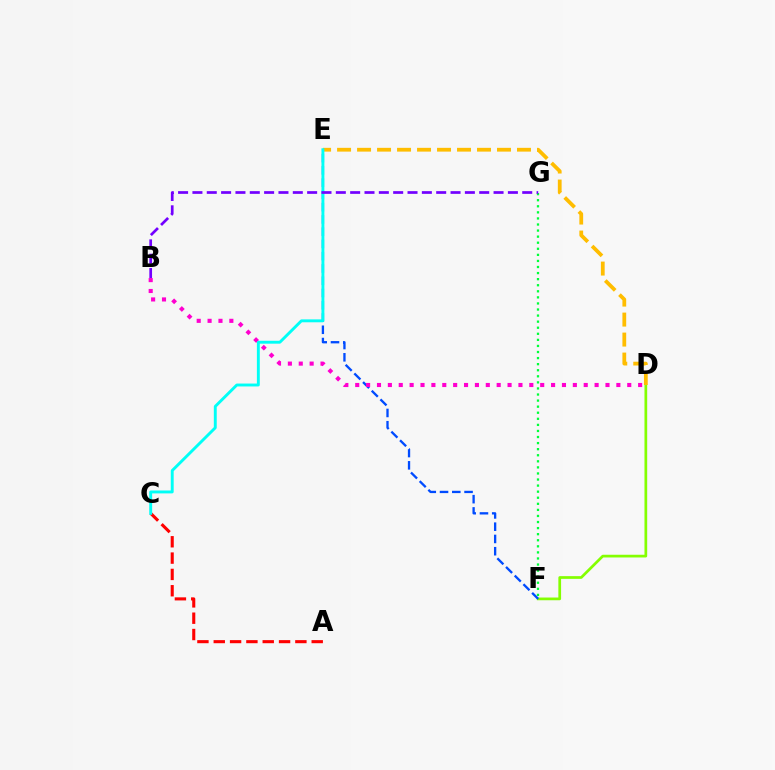{('D', 'F'): [{'color': '#84ff00', 'line_style': 'solid', 'thickness': 1.96}], ('A', 'C'): [{'color': '#ff0000', 'line_style': 'dashed', 'thickness': 2.22}], ('E', 'F'): [{'color': '#004bff', 'line_style': 'dashed', 'thickness': 1.67}], ('D', 'E'): [{'color': '#ffbd00', 'line_style': 'dashed', 'thickness': 2.72}], ('B', 'D'): [{'color': '#ff00cf', 'line_style': 'dotted', 'thickness': 2.96}], ('C', 'E'): [{'color': '#00fff6', 'line_style': 'solid', 'thickness': 2.09}], ('F', 'G'): [{'color': '#00ff39', 'line_style': 'dotted', 'thickness': 1.65}], ('B', 'G'): [{'color': '#7200ff', 'line_style': 'dashed', 'thickness': 1.95}]}